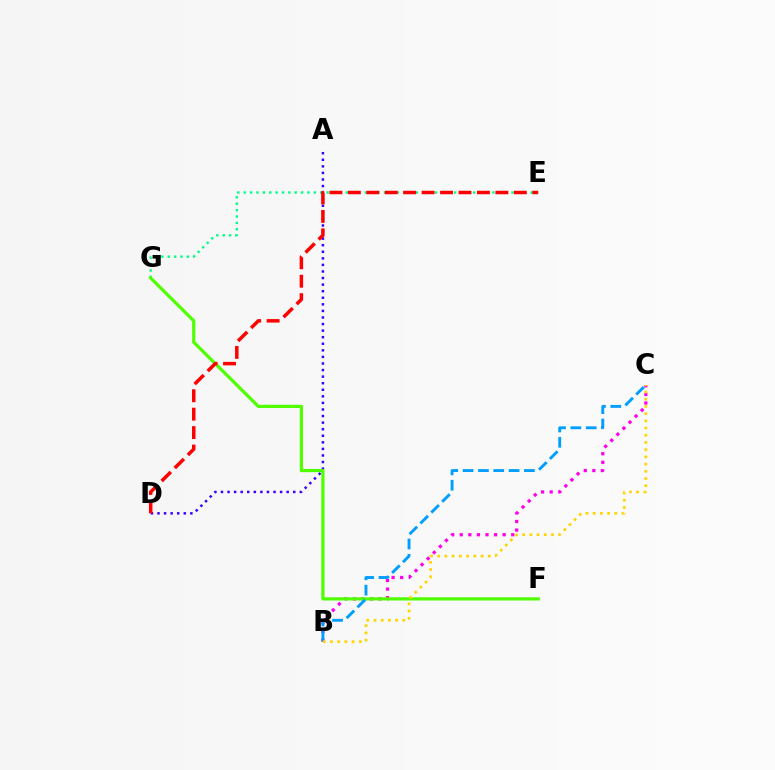{('B', 'C'): [{'color': '#ff00ed', 'line_style': 'dotted', 'thickness': 2.33}, {'color': '#009eff', 'line_style': 'dashed', 'thickness': 2.08}, {'color': '#ffd500', 'line_style': 'dotted', 'thickness': 1.96}], ('E', 'G'): [{'color': '#00ff86', 'line_style': 'dotted', 'thickness': 1.73}], ('A', 'D'): [{'color': '#3700ff', 'line_style': 'dotted', 'thickness': 1.79}], ('F', 'G'): [{'color': '#4fff00', 'line_style': 'solid', 'thickness': 2.31}], ('D', 'E'): [{'color': '#ff0000', 'line_style': 'dashed', 'thickness': 2.51}]}